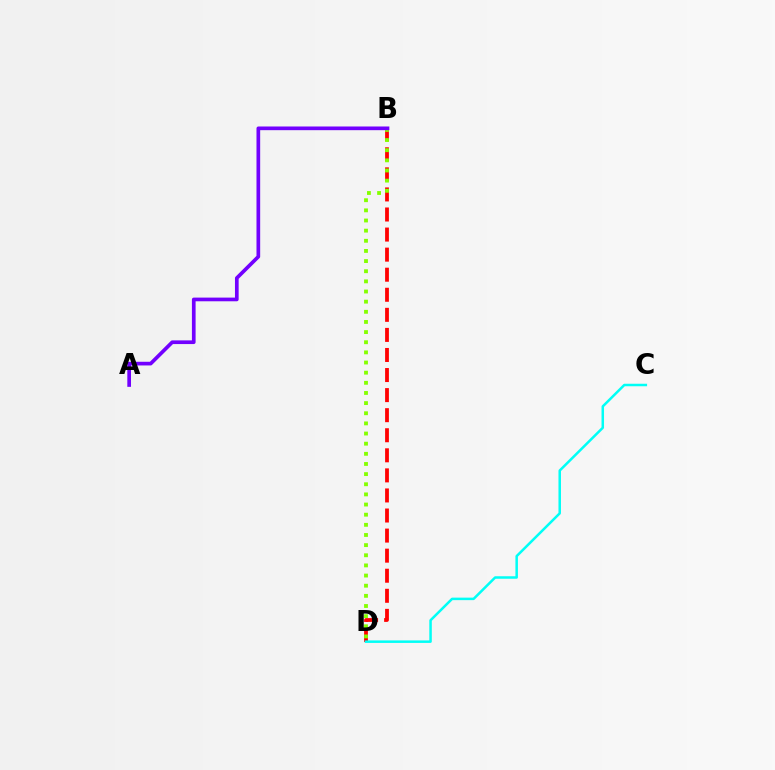{('B', 'D'): [{'color': '#ff0000', 'line_style': 'dashed', 'thickness': 2.73}, {'color': '#84ff00', 'line_style': 'dotted', 'thickness': 2.76}], ('C', 'D'): [{'color': '#00fff6', 'line_style': 'solid', 'thickness': 1.81}], ('A', 'B'): [{'color': '#7200ff', 'line_style': 'solid', 'thickness': 2.65}]}